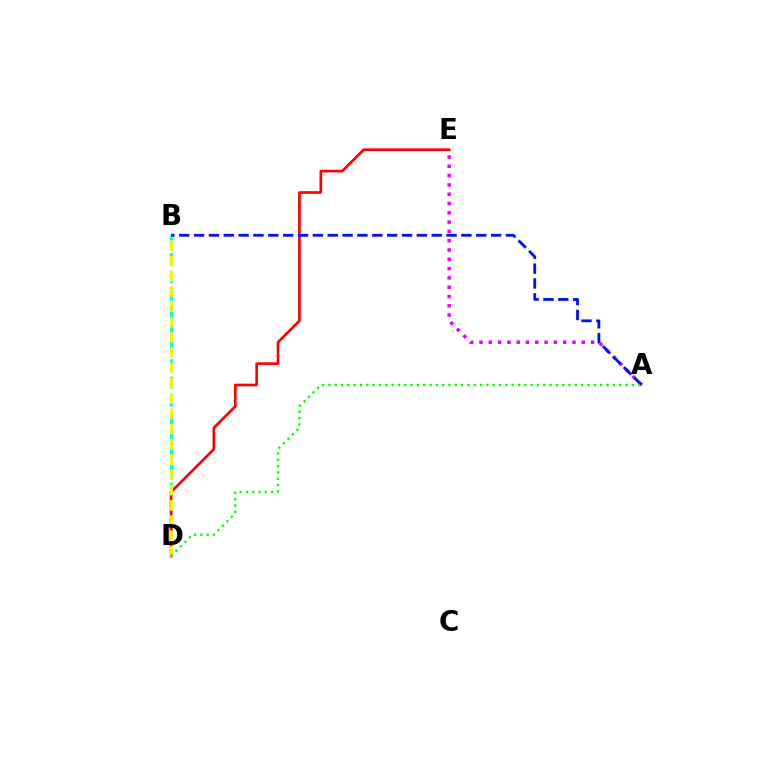{('A', 'E'): [{'color': '#ee00ff', 'line_style': 'dotted', 'thickness': 2.53}], ('B', 'D'): [{'color': '#00fff6', 'line_style': 'dashed', 'thickness': 2.4}, {'color': '#fcf500', 'line_style': 'dashed', 'thickness': 2.07}], ('D', 'E'): [{'color': '#ff0000', 'line_style': 'solid', 'thickness': 1.93}], ('A', 'B'): [{'color': '#0010ff', 'line_style': 'dashed', 'thickness': 2.02}], ('A', 'D'): [{'color': '#08ff00', 'line_style': 'dotted', 'thickness': 1.72}]}